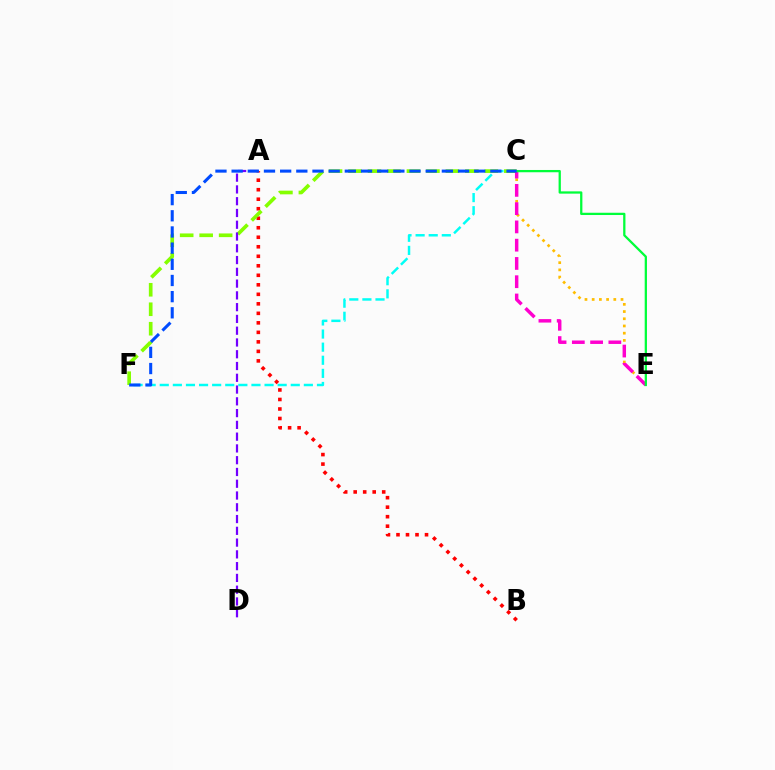{('C', 'F'): [{'color': '#00fff6', 'line_style': 'dashed', 'thickness': 1.78}, {'color': '#84ff00', 'line_style': 'dashed', 'thickness': 2.65}, {'color': '#004bff', 'line_style': 'dashed', 'thickness': 2.2}], ('A', 'B'): [{'color': '#ff0000', 'line_style': 'dotted', 'thickness': 2.58}], ('A', 'D'): [{'color': '#7200ff', 'line_style': 'dashed', 'thickness': 1.6}], ('C', 'E'): [{'color': '#ffbd00', 'line_style': 'dotted', 'thickness': 1.96}, {'color': '#ff00cf', 'line_style': 'dashed', 'thickness': 2.48}, {'color': '#00ff39', 'line_style': 'solid', 'thickness': 1.64}]}